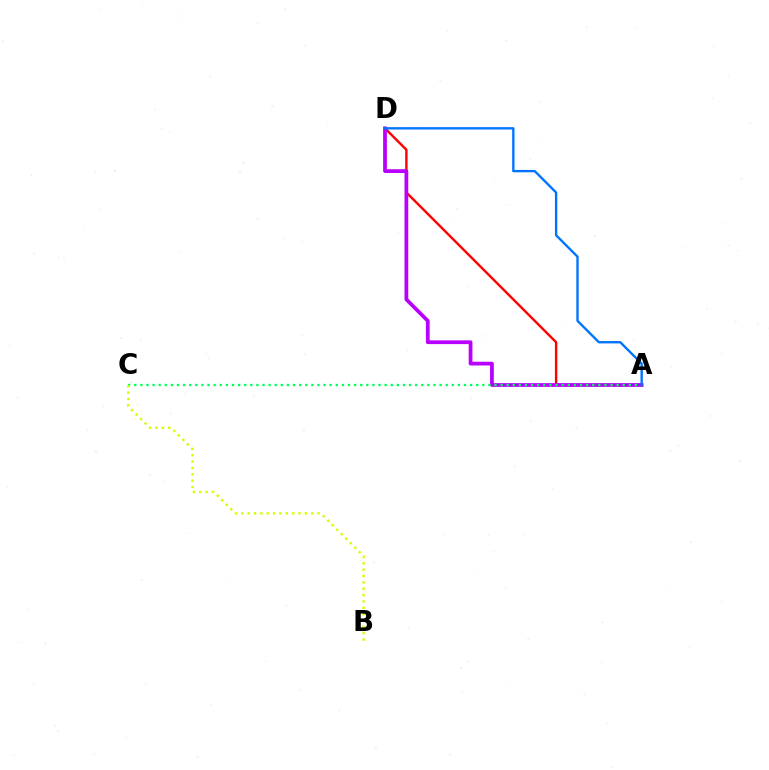{('A', 'D'): [{'color': '#ff0000', 'line_style': 'solid', 'thickness': 1.73}, {'color': '#b900ff', 'line_style': 'solid', 'thickness': 2.7}, {'color': '#0074ff', 'line_style': 'solid', 'thickness': 1.7}], ('A', 'C'): [{'color': '#00ff5c', 'line_style': 'dotted', 'thickness': 1.66}], ('B', 'C'): [{'color': '#d1ff00', 'line_style': 'dotted', 'thickness': 1.73}]}